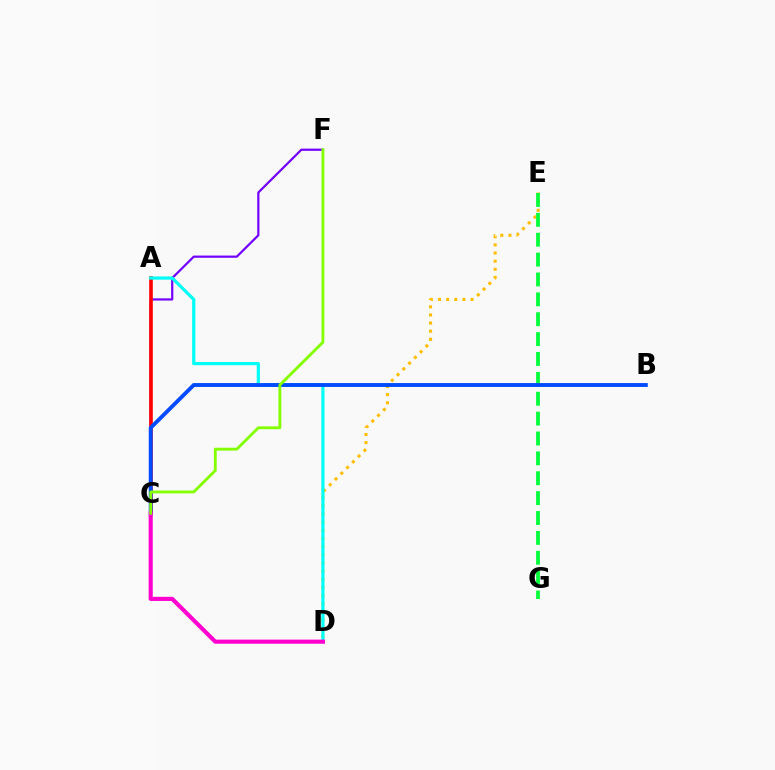{('D', 'E'): [{'color': '#ffbd00', 'line_style': 'dotted', 'thickness': 2.21}], ('C', 'F'): [{'color': '#7200ff', 'line_style': 'solid', 'thickness': 1.59}, {'color': '#84ff00', 'line_style': 'solid', 'thickness': 2.06}], ('A', 'C'): [{'color': '#ff0000', 'line_style': 'solid', 'thickness': 2.6}], ('A', 'D'): [{'color': '#00fff6', 'line_style': 'solid', 'thickness': 2.31}], ('E', 'G'): [{'color': '#00ff39', 'line_style': 'dashed', 'thickness': 2.7}], ('B', 'C'): [{'color': '#004bff', 'line_style': 'solid', 'thickness': 2.79}], ('C', 'D'): [{'color': '#ff00cf', 'line_style': 'solid', 'thickness': 2.96}]}